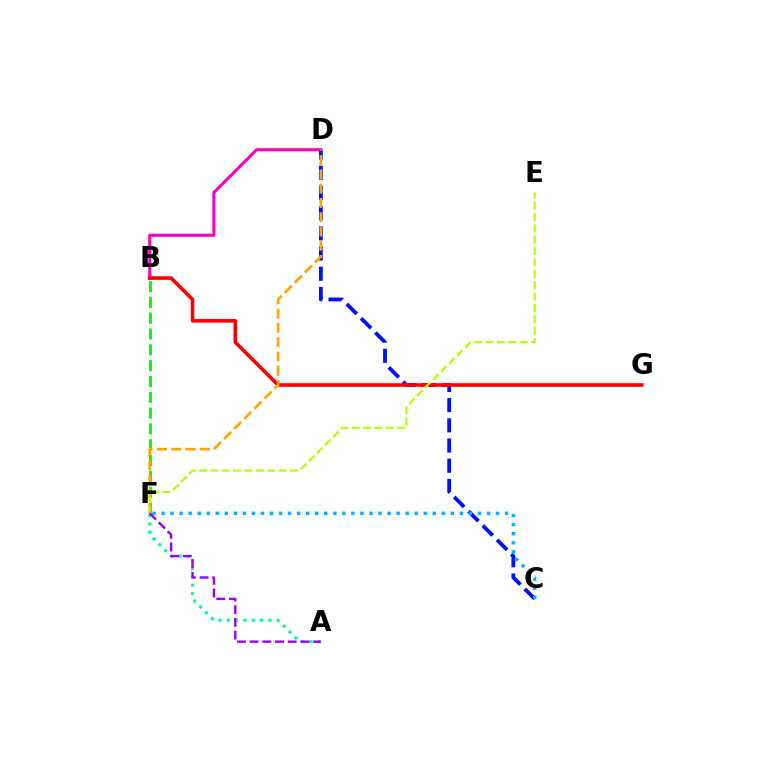{('B', 'D'): [{'color': '#ff00bd', 'line_style': 'solid', 'thickness': 2.21}], ('B', 'F'): [{'color': '#08ff00', 'line_style': 'dashed', 'thickness': 2.15}], ('C', 'D'): [{'color': '#0010ff', 'line_style': 'dashed', 'thickness': 2.74}], ('B', 'G'): [{'color': '#ff0000', 'line_style': 'solid', 'thickness': 2.58}], ('A', 'F'): [{'color': '#00ff9d', 'line_style': 'dotted', 'thickness': 2.26}, {'color': '#9b00ff', 'line_style': 'dashed', 'thickness': 1.72}], ('D', 'F'): [{'color': '#ffa500', 'line_style': 'dashed', 'thickness': 1.94}], ('E', 'F'): [{'color': '#b3ff00', 'line_style': 'dashed', 'thickness': 1.54}], ('C', 'F'): [{'color': '#00b5ff', 'line_style': 'dotted', 'thickness': 2.46}]}